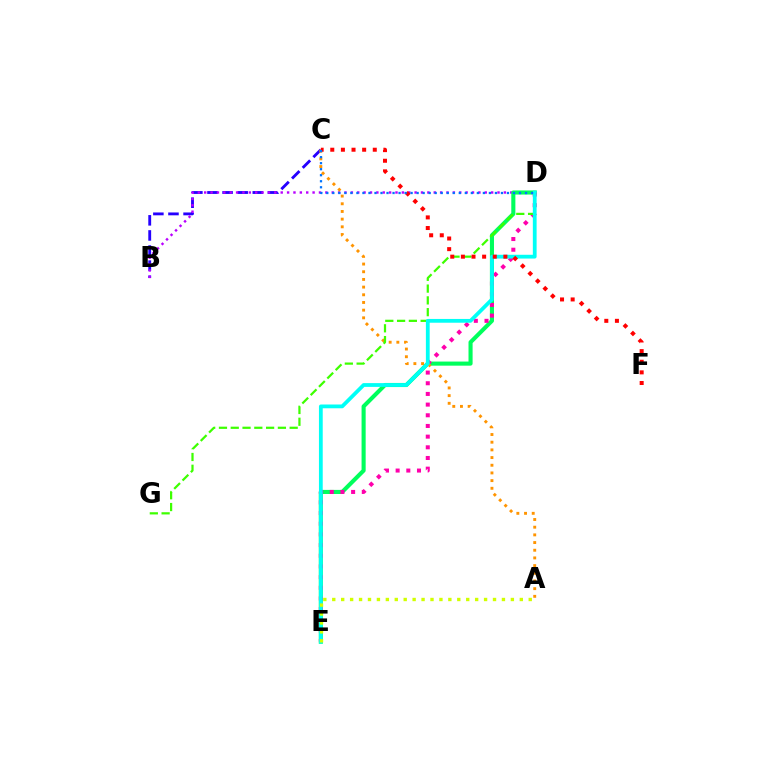{('B', 'C'): [{'color': '#2500ff', 'line_style': 'dashed', 'thickness': 2.05}], ('B', 'D'): [{'color': '#b900ff', 'line_style': 'dotted', 'thickness': 1.73}], ('D', 'E'): [{'color': '#00ff5c', 'line_style': 'solid', 'thickness': 2.95}, {'color': '#ff00ac', 'line_style': 'dotted', 'thickness': 2.9}, {'color': '#00fff6', 'line_style': 'solid', 'thickness': 2.72}], ('A', 'C'): [{'color': '#ff9400', 'line_style': 'dotted', 'thickness': 2.09}], ('D', 'G'): [{'color': '#3dff00', 'line_style': 'dashed', 'thickness': 1.6}], ('C', 'F'): [{'color': '#ff0000', 'line_style': 'dotted', 'thickness': 2.89}], ('A', 'E'): [{'color': '#d1ff00', 'line_style': 'dotted', 'thickness': 2.43}], ('C', 'D'): [{'color': '#0074ff', 'line_style': 'dotted', 'thickness': 1.64}]}